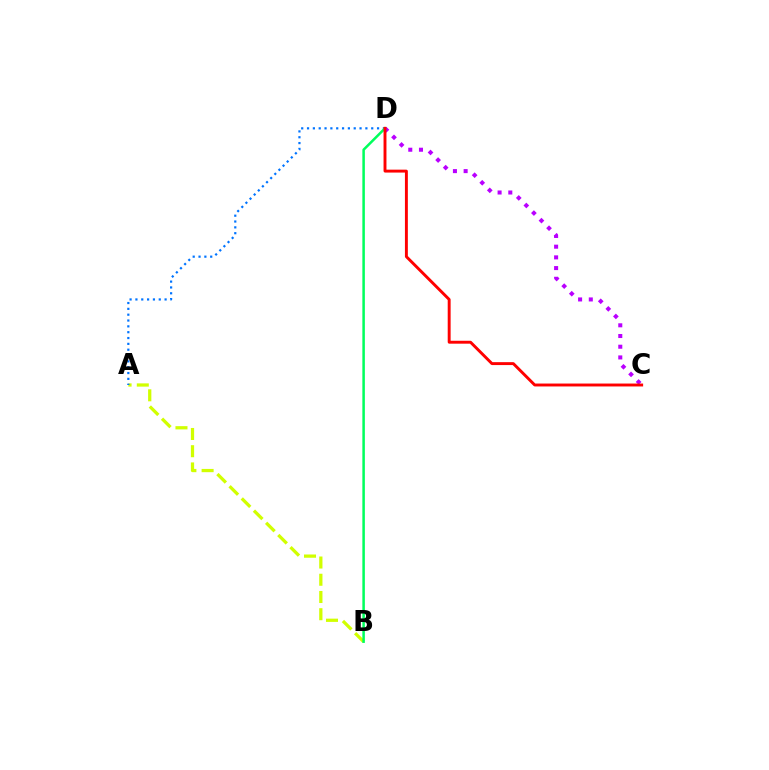{('A', 'B'): [{'color': '#d1ff00', 'line_style': 'dashed', 'thickness': 2.34}], ('A', 'D'): [{'color': '#0074ff', 'line_style': 'dotted', 'thickness': 1.59}], ('B', 'D'): [{'color': '#00ff5c', 'line_style': 'solid', 'thickness': 1.81}], ('C', 'D'): [{'color': '#b900ff', 'line_style': 'dotted', 'thickness': 2.91}, {'color': '#ff0000', 'line_style': 'solid', 'thickness': 2.1}]}